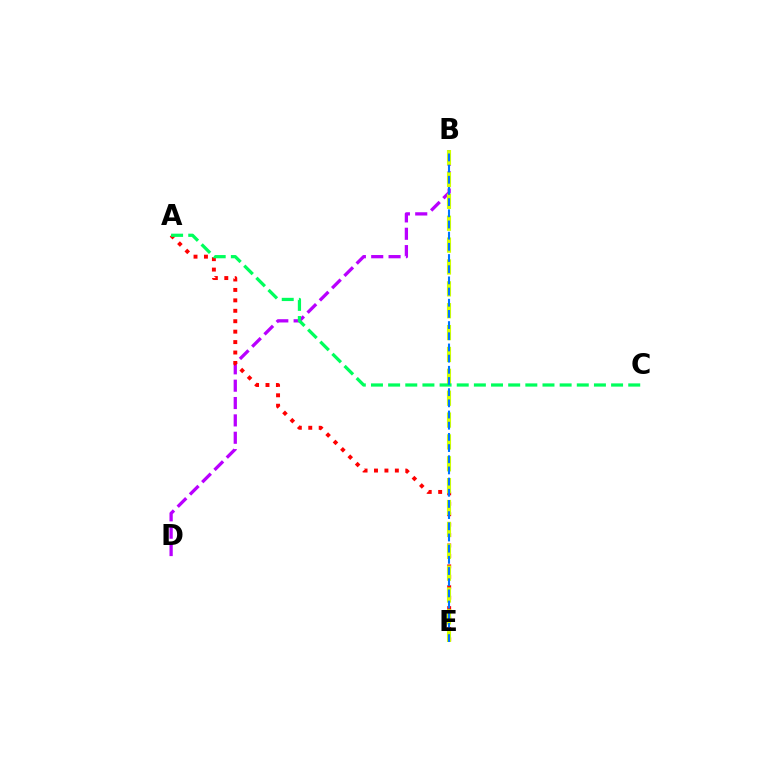{('B', 'D'): [{'color': '#b900ff', 'line_style': 'dashed', 'thickness': 2.36}], ('A', 'E'): [{'color': '#ff0000', 'line_style': 'dotted', 'thickness': 2.83}], ('B', 'E'): [{'color': '#d1ff00', 'line_style': 'dashed', 'thickness': 2.97}, {'color': '#0074ff', 'line_style': 'dashed', 'thickness': 1.52}], ('A', 'C'): [{'color': '#00ff5c', 'line_style': 'dashed', 'thickness': 2.33}]}